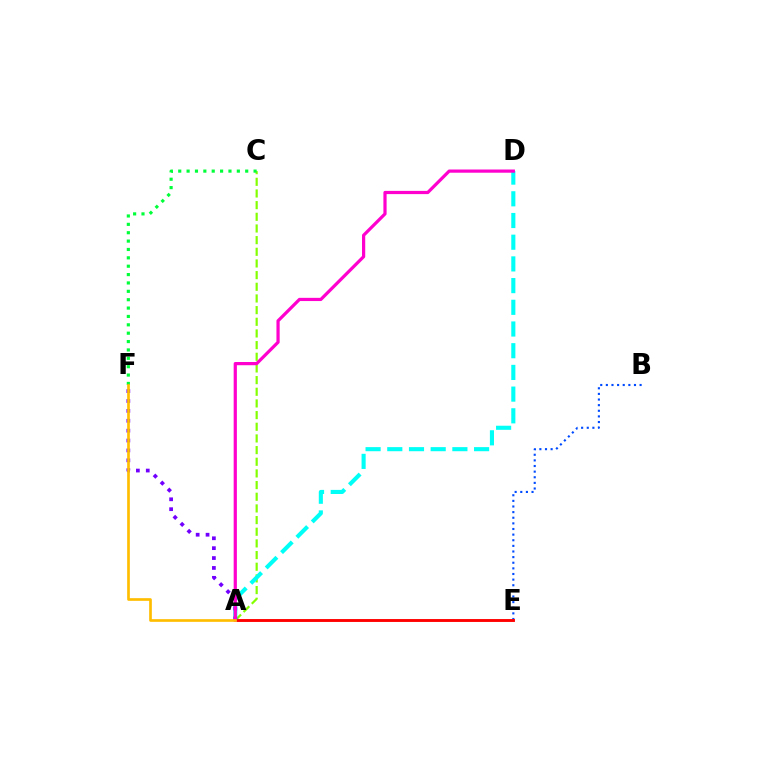{('A', 'C'): [{'color': '#84ff00', 'line_style': 'dashed', 'thickness': 1.58}], ('C', 'F'): [{'color': '#00ff39', 'line_style': 'dotted', 'thickness': 2.27}], ('B', 'E'): [{'color': '#004bff', 'line_style': 'dotted', 'thickness': 1.53}], ('A', 'D'): [{'color': '#00fff6', 'line_style': 'dashed', 'thickness': 2.95}, {'color': '#ff00cf', 'line_style': 'solid', 'thickness': 2.31}], ('A', 'E'): [{'color': '#ff0000', 'line_style': 'solid', 'thickness': 2.08}], ('A', 'F'): [{'color': '#7200ff', 'line_style': 'dotted', 'thickness': 2.69}, {'color': '#ffbd00', 'line_style': 'solid', 'thickness': 1.93}]}